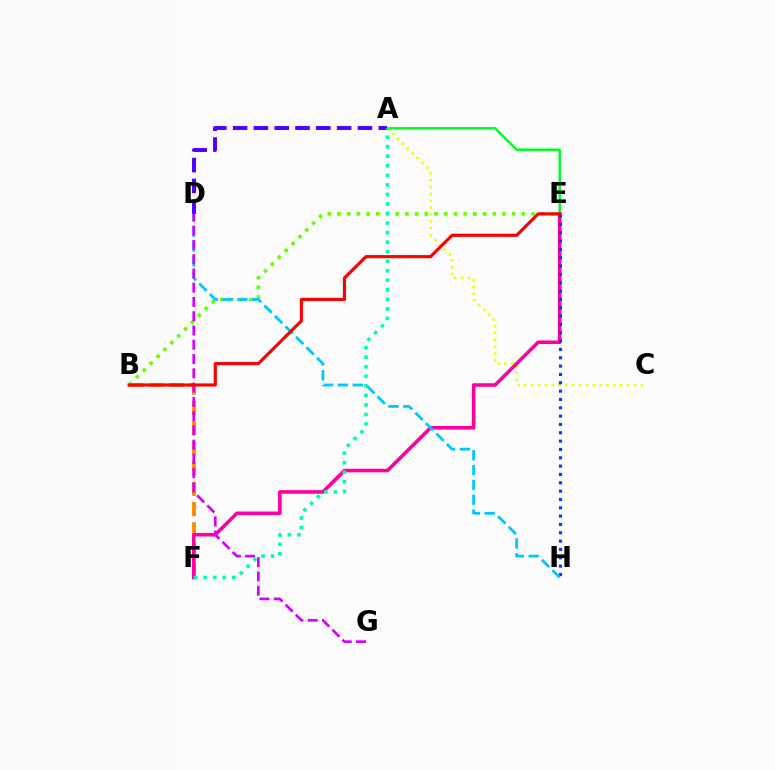{('A', 'C'): [{'color': '#eeff00', 'line_style': 'dotted', 'thickness': 1.86}], ('B', 'F'): [{'color': '#ff8800', 'line_style': 'dashed', 'thickness': 2.75}], ('A', 'E'): [{'color': '#00ff27', 'line_style': 'solid', 'thickness': 1.8}], ('E', 'F'): [{'color': '#ff00a0', 'line_style': 'solid', 'thickness': 2.58}], ('E', 'H'): [{'color': '#003fff', 'line_style': 'dotted', 'thickness': 2.26}], ('B', 'E'): [{'color': '#66ff00', 'line_style': 'dotted', 'thickness': 2.64}, {'color': '#ff0000', 'line_style': 'solid', 'thickness': 2.27}], ('D', 'H'): [{'color': '#00c7ff', 'line_style': 'dashed', 'thickness': 2.02}], ('D', 'G'): [{'color': '#d600ff', 'line_style': 'dashed', 'thickness': 1.94}], ('A', 'D'): [{'color': '#4f00ff', 'line_style': 'dashed', 'thickness': 2.83}], ('A', 'F'): [{'color': '#00ffaf', 'line_style': 'dotted', 'thickness': 2.59}]}